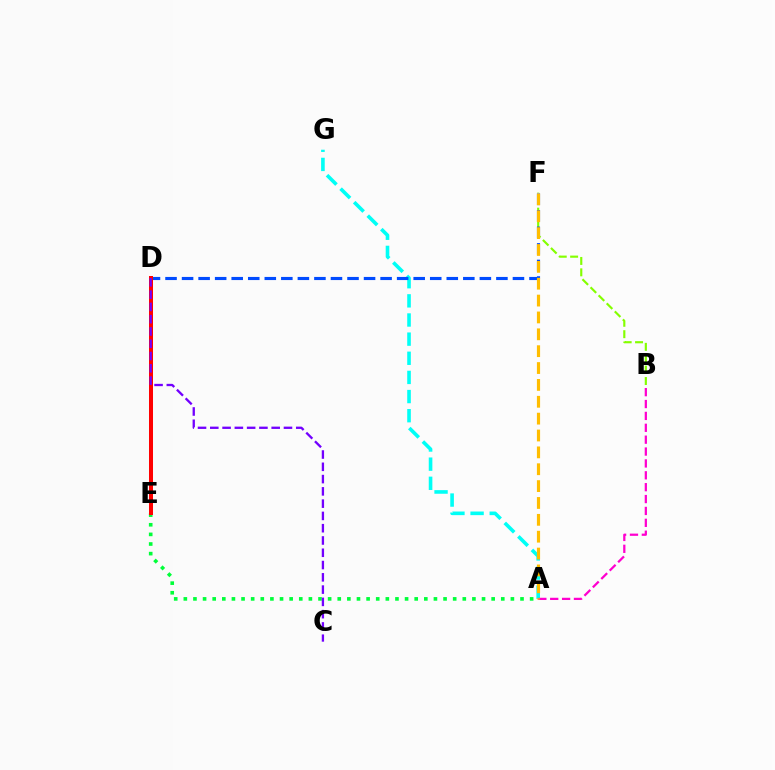{('B', 'F'): [{'color': '#84ff00', 'line_style': 'dashed', 'thickness': 1.55}], ('A', 'G'): [{'color': '#00fff6', 'line_style': 'dashed', 'thickness': 2.6}], ('A', 'B'): [{'color': '#ff00cf', 'line_style': 'dashed', 'thickness': 1.61}], ('D', 'F'): [{'color': '#004bff', 'line_style': 'dashed', 'thickness': 2.25}], ('A', 'F'): [{'color': '#ffbd00', 'line_style': 'dashed', 'thickness': 2.29}], ('A', 'E'): [{'color': '#00ff39', 'line_style': 'dotted', 'thickness': 2.61}], ('D', 'E'): [{'color': '#ff0000', 'line_style': 'solid', 'thickness': 2.88}], ('C', 'D'): [{'color': '#7200ff', 'line_style': 'dashed', 'thickness': 1.67}]}